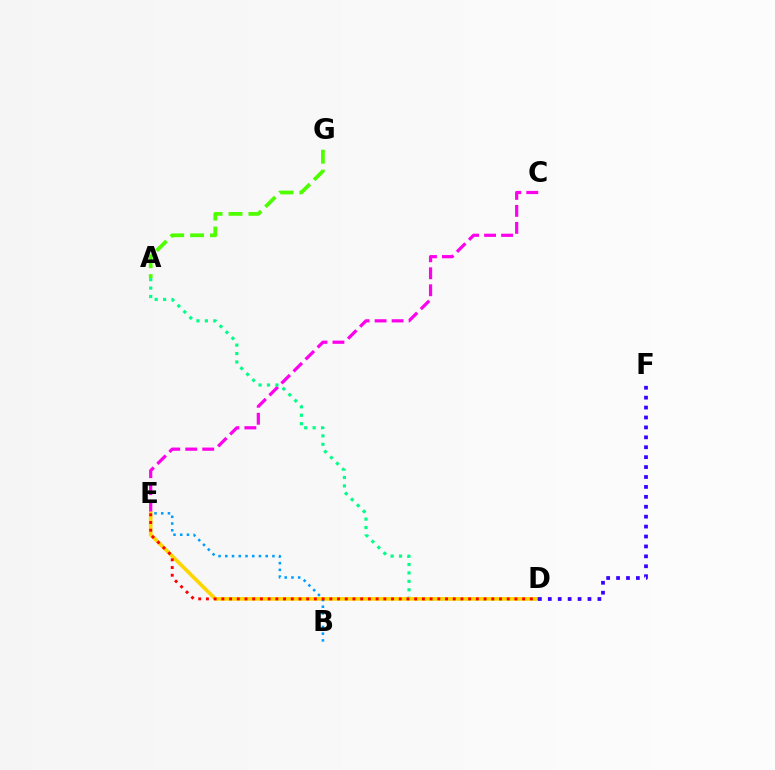{('A', 'G'): [{'color': '#4fff00', 'line_style': 'dashed', 'thickness': 2.71}], ('C', 'E'): [{'color': '#ff00ed', 'line_style': 'dashed', 'thickness': 2.31}], ('A', 'D'): [{'color': '#00ff86', 'line_style': 'dotted', 'thickness': 2.29}], ('D', 'E'): [{'color': '#ffd500', 'line_style': 'solid', 'thickness': 2.63}, {'color': '#ff0000', 'line_style': 'dotted', 'thickness': 2.1}], ('B', 'E'): [{'color': '#009eff', 'line_style': 'dotted', 'thickness': 1.83}], ('D', 'F'): [{'color': '#3700ff', 'line_style': 'dotted', 'thickness': 2.69}]}